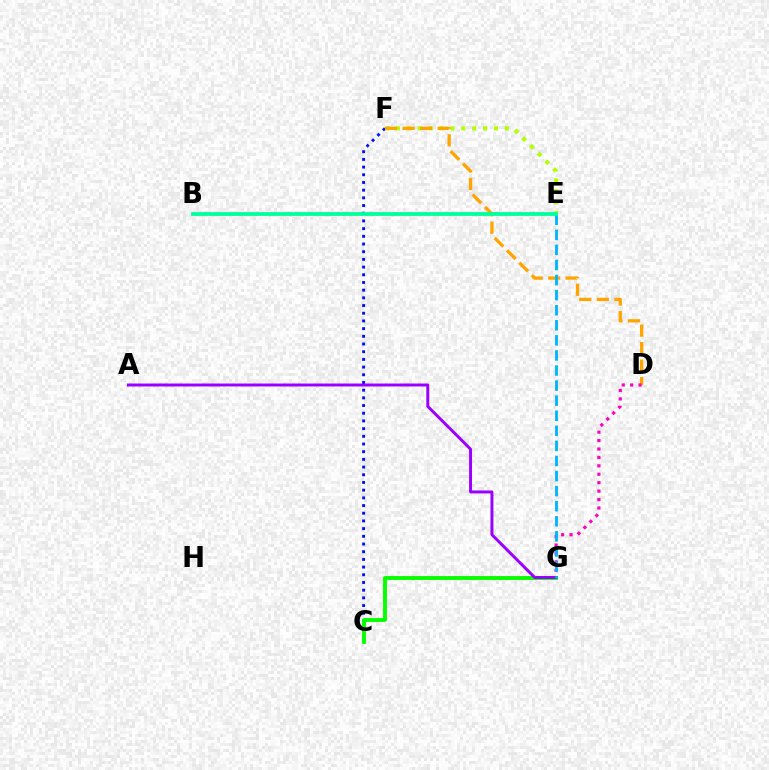{('C', 'F'): [{'color': '#0010ff', 'line_style': 'dotted', 'thickness': 2.09}], ('E', 'F'): [{'color': '#b3ff00', 'line_style': 'dotted', 'thickness': 2.96}], ('D', 'F'): [{'color': '#ffa500', 'line_style': 'dashed', 'thickness': 2.38}], ('C', 'G'): [{'color': '#08ff00', 'line_style': 'solid', 'thickness': 2.81}], ('A', 'G'): [{'color': '#9b00ff', 'line_style': 'solid', 'thickness': 2.13}], ('B', 'E'): [{'color': '#ff0000', 'line_style': 'dotted', 'thickness': 1.51}, {'color': '#00ff9d', 'line_style': 'solid', 'thickness': 2.73}], ('D', 'G'): [{'color': '#ff00bd', 'line_style': 'dotted', 'thickness': 2.29}], ('E', 'G'): [{'color': '#00b5ff', 'line_style': 'dashed', 'thickness': 2.05}]}